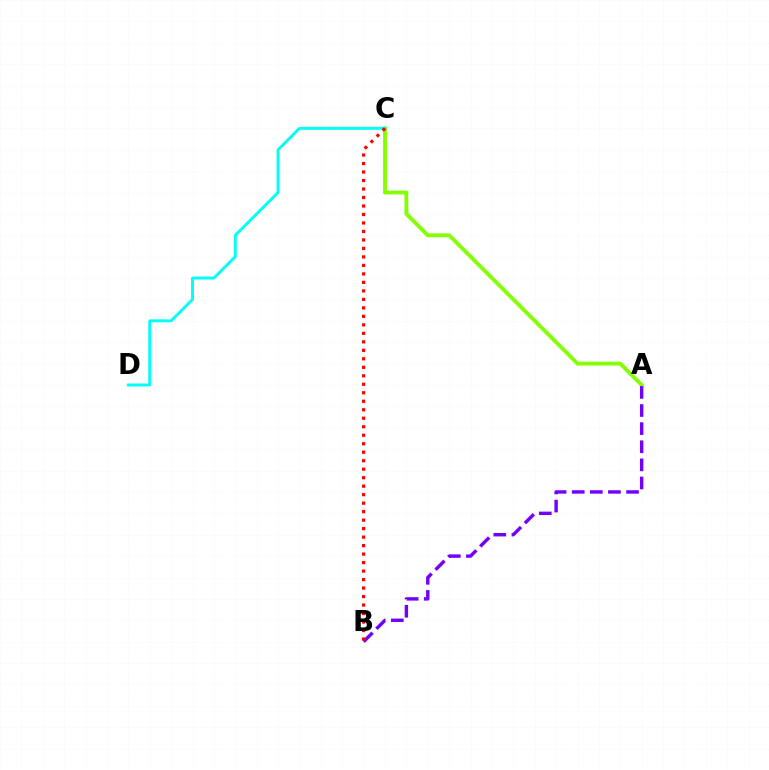{('A', 'C'): [{'color': '#84ff00', 'line_style': 'solid', 'thickness': 2.78}], ('C', 'D'): [{'color': '#00fff6', 'line_style': 'solid', 'thickness': 2.11}], ('A', 'B'): [{'color': '#7200ff', 'line_style': 'dashed', 'thickness': 2.46}], ('B', 'C'): [{'color': '#ff0000', 'line_style': 'dotted', 'thickness': 2.31}]}